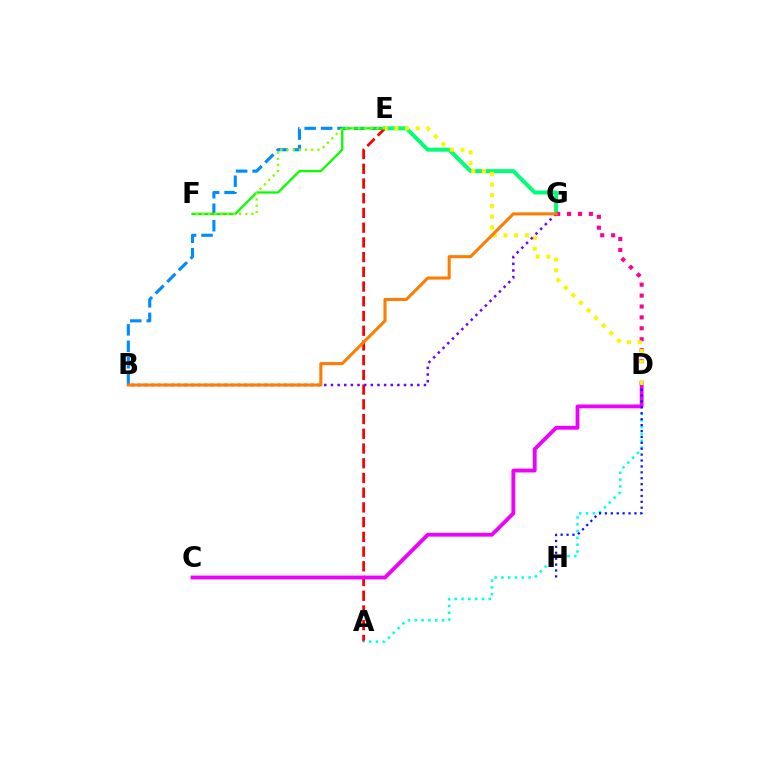{('E', 'G'): [{'color': '#00ff74', 'line_style': 'solid', 'thickness': 2.84}], ('A', 'E'): [{'color': '#ff0000', 'line_style': 'dashed', 'thickness': 2.0}], ('A', 'D'): [{'color': '#00fff6', 'line_style': 'dotted', 'thickness': 1.85}], ('B', 'E'): [{'color': '#008cff', 'line_style': 'dashed', 'thickness': 2.24}], ('D', 'G'): [{'color': '#ff0094', 'line_style': 'dotted', 'thickness': 2.96}], ('C', 'D'): [{'color': '#ee00ff', 'line_style': 'solid', 'thickness': 2.74}], ('E', 'F'): [{'color': '#08ff00', 'line_style': 'solid', 'thickness': 1.66}, {'color': '#84ff00', 'line_style': 'dotted', 'thickness': 1.68}], ('D', 'H'): [{'color': '#0010ff', 'line_style': 'dotted', 'thickness': 1.6}], ('D', 'E'): [{'color': '#fcf500', 'line_style': 'dotted', 'thickness': 2.91}], ('B', 'G'): [{'color': '#7200ff', 'line_style': 'dotted', 'thickness': 1.8}, {'color': '#ff7c00', 'line_style': 'solid', 'thickness': 2.2}]}